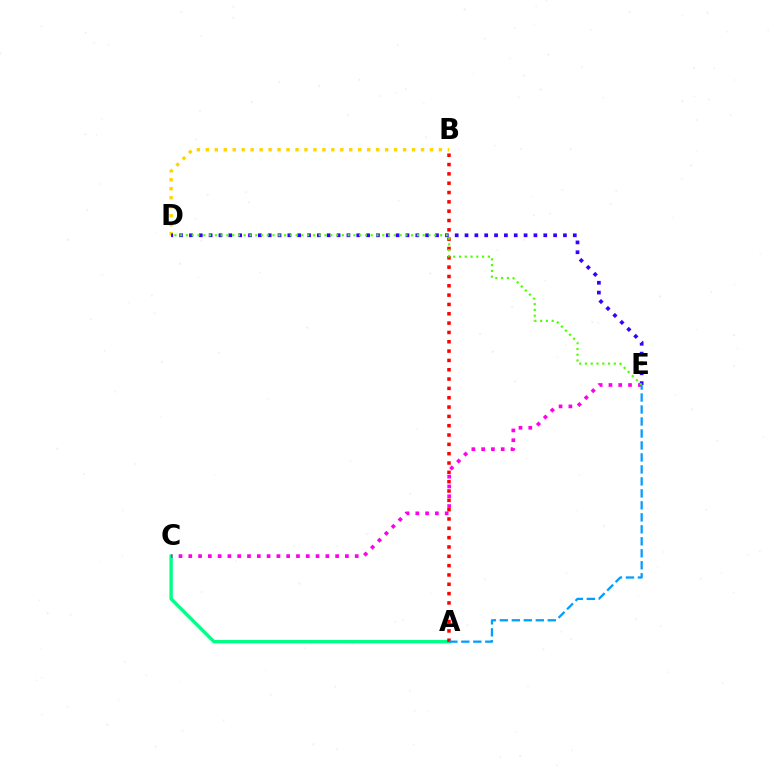{('A', 'C'): [{'color': '#00ff86', 'line_style': 'solid', 'thickness': 2.45}], ('C', 'E'): [{'color': '#ff00ed', 'line_style': 'dotted', 'thickness': 2.66}], ('B', 'D'): [{'color': '#ffd500', 'line_style': 'dotted', 'thickness': 2.44}], ('A', 'B'): [{'color': '#ff0000', 'line_style': 'dotted', 'thickness': 2.53}], ('D', 'E'): [{'color': '#3700ff', 'line_style': 'dotted', 'thickness': 2.67}, {'color': '#4fff00', 'line_style': 'dotted', 'thickness': 1.57}], ('A', 'E'): [{'color': '#009eff', 'line_style': 'dashed', 'thickness': 1.63}]}